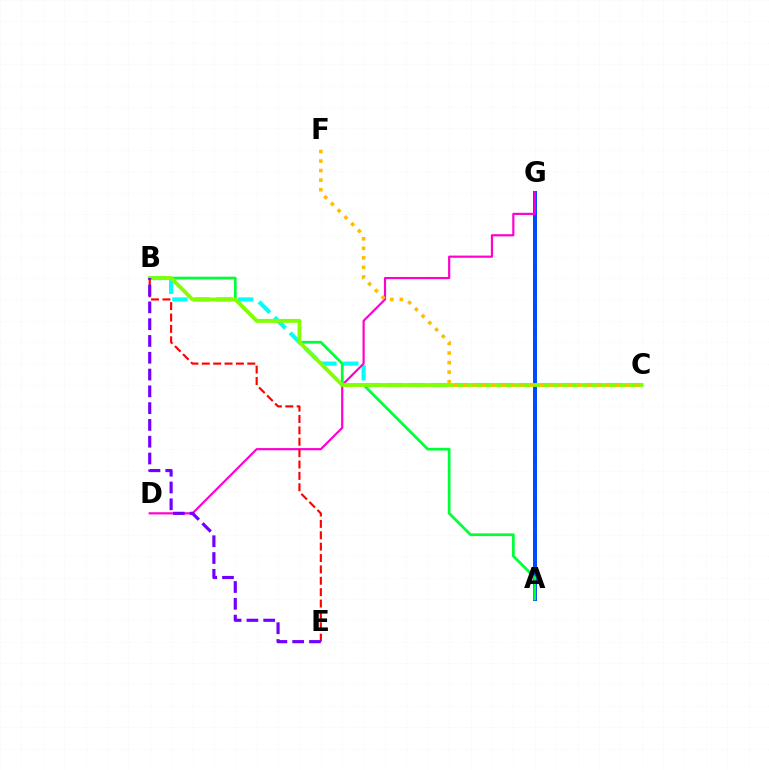{('B', 'C'): [{'color': '#00fff6', 'line_style': 'dashed', 'thickness': 2.98}, {'color': '#84ff00', 'line_style': 'solid', 'thickness': 2.76}], ('A', 'G'): [{'color': '#004bff', 'line_style': 'solid', 'thickness': 2.87}], ('D', 'G'): [{'color': '#ff00cf', 'line_style': 'solid', 'thickness': 1.57}], ('A', 'B'): [{'color': '#00ff39', 'line_style': 'solid', 'thickness': 1.97}], ('C', 'F'): [{'color': '#ffbd00', 'line_style': 'dotted', 'thickness': 2.59}], ('B', 'E'): [{'color': '#ff0000', 'line_style': 'dashed', 'thickness': 1.55}, {'color': '#7200ff', 'line_style': 'dashed', 'thickness': 2.28}]}